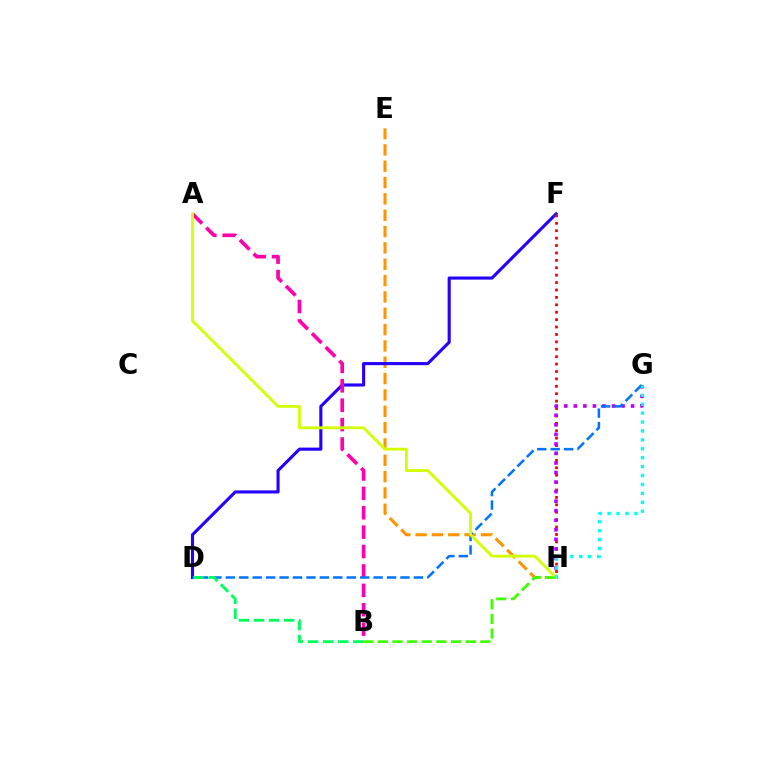{('E', 'H'): [{'color': '#ff9400', 'line_style': 'dashed', 'thickness': 2.22}], ('D', 'F'): [{'color': '#2500ff', 'line_style': 'solid', 'thickness': 2.23}], ('F', 'H'): [{'color': '#ff0000', 'line_style': 'dotted', 'thickness': 2.01}], ('G', 'H'): [{'color': '#b900ff', 'line_style': 'dotted', 'thickness': 2.59}, {'color': '#00fff6', 'line_style': 'dotted', 'thickness': 2.42}], ('A', 'B'): [{'color': '#ff00ac', 'line_style': 'dashed', 'thickness': 2.64}], ('B', 'H'): [{'color': '#3dff00', 'line_style': 'dashed', 'thickness': 1.99}], ('D', 'G'): [{'color': '#0074ff', 'line_style': 'dashed', 'thickness': 1.83}], ('B', 'D'): [{'color': '#00ff5c', 'line_style': 'dashed', 'thickness': 2.05}], ('A', 'H'): [{'color': '#d1ff00', 'line_style': 'solid', 'thickness': 2.03}]}